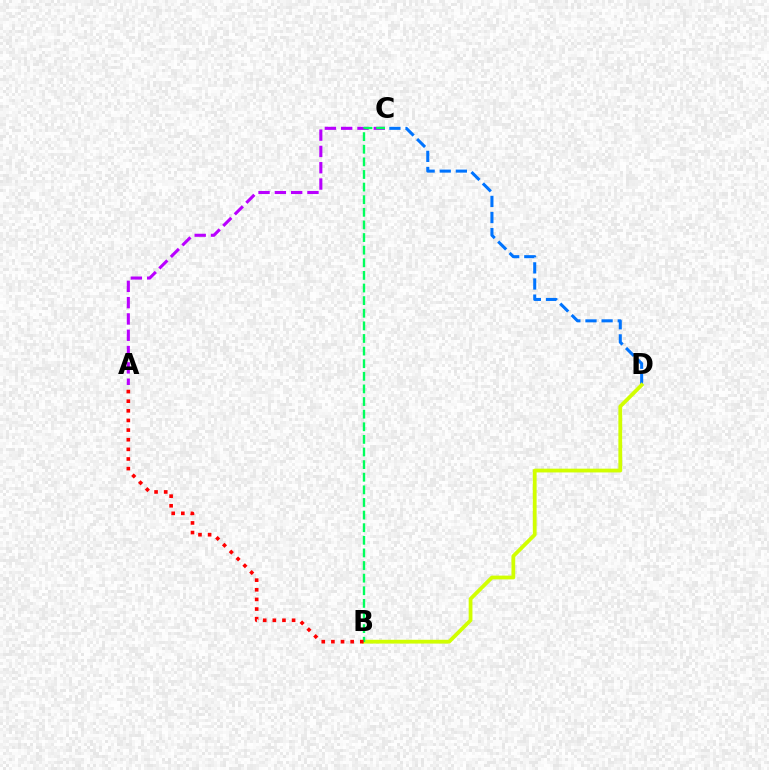{('A', 'C'): [{'color': '#b900ff', 'line_style': 'dashed', 'thickness': 2.22}], ('C', 'D'): [{'color': '#0074ff', 'line_style': 'dashed', 'thickness': 2.19}], ('B', 'D'): [{'color': '#d1ff00', 'line_style': 'solid', 'thickness': 2.72}], ('B', 'C'): [{'color': '#00ff5c', 'line_style': 'dashed', 'thickness': 1.71}], ('A', 'B'): [{'color': '#ff0000', 'line_style': 'dotted', 'thickness': 2.62}]}